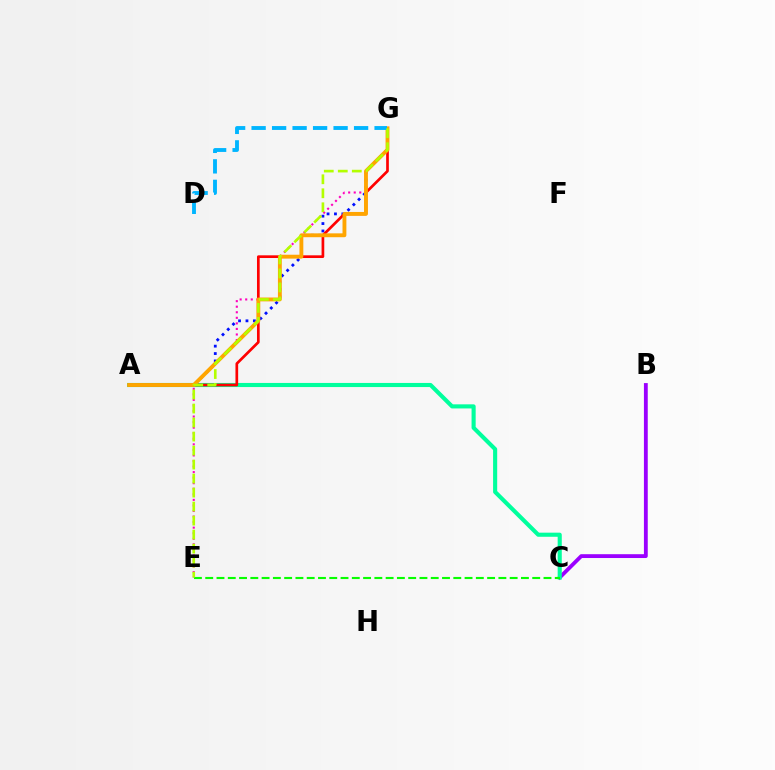{('E', 'G'): [{'color': '#ff00bd', 'line_style': 'dotted', 'thickness': 1.51}, {'color': '#b3ff00', 'line_style': 'dashed', 'thickness': 1.9}], ('A', 'G'): [{'color': '#0010ff', 'line_style': 'dotted', 'thickness': 2.01}, {'color': '#ff0000', 'line_style': 'solid', 'thickness': 1.94}, {'color': '#ffa500', 'line_style': 'solid', 'thickness': 2.78}], ('B', 'C'): [{'color': '#9b00ff', 'line_style': 'solid', 'thickness': 2.76}], ('A', 'C'): [{'color': '#00ff9d', 'line_style': 'solid', 'thickness': 2.96}], ('C', 'E'): [{'color': '#08ff00', 'line_style': 'dashed', 'thickness': 1.53}], ('D', 'G'): [{'color': '#00b5ff', 'line_style': 'dashed', 'thickness': 2.78}]}